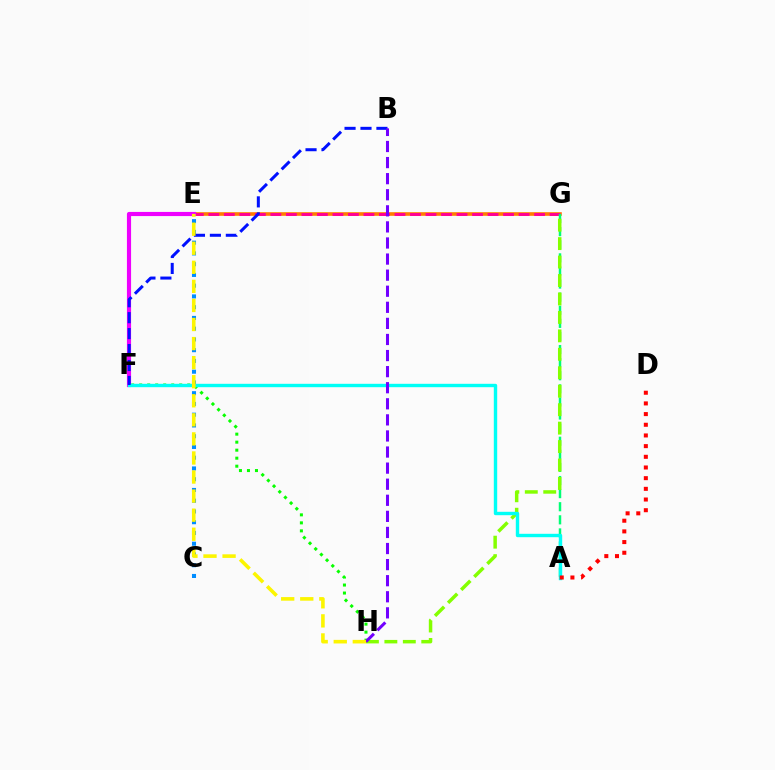{('E', 'G'): [{'color': '#ff7c00', 'line_style': 'solid', 'thickness': 2.61}, {'color': '#ff0094', 'line_style': 'dashed', 'thickness': 2.11}], ('F', 'H'): [{'color': '#08ff00', 'line_style': 'dotted', 'thickness': 2.18}], ('A', 'G'): [{'color': '#00ff74', 'line_style': 'dashed', 'thickness': 1.78}], ('E', 'F'): [{'color': '#ee00ff', 'line_style': 'solid', 'thickness': 2.99}], ('C', 'E'): [{'color': '#008cff', 'line_style': 'dotted', 'thickness': 2.92}], ('G', 'H'): [{'color': '#84ff00', 'line_style': 'dashed', 'thickness': 2.51}], ('A', 'F'): [{'color': '#00fff6', 'line_style': 'solid', 'thickness': 2.44}], ('B', 'F'): [{'color': '#0010ff', 'line_style': 'dashed', 'thickness': 2.17}], ('A', 'D'): [{'color': '#ff0000', 'line_style': 'dotted', 'thickness': 2.9}], ('B', 'H'): [{'color': '#7200ff', 'line_style': 'dashed', 'thickness': 2.18}], ('E', 'H'): [{'color': '#fcf500', 'line_style': 'dashed', 'thickness': 2.59}]}